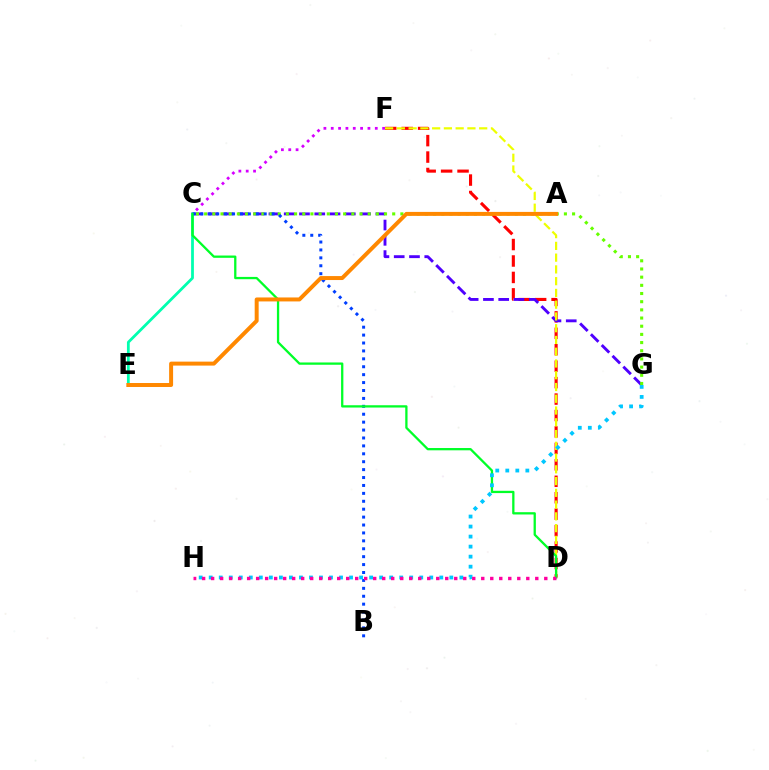{('D', 'F'): [{'color': '#ff0000', 'line_style': 'dashed', 'thickness': 2.23}, {'color': '#eeff00', 'line_style': 'dashed', 'thickness': 1.6}], ('C', 'G'): [{'color': '#4f00ff', 'line_style': 'dashed', 'thickness': 2.08}, {'color': '#66ff00', 'line_style': 'dotted', 'thickness': 2.22}], ('C', 'E'): [{'color': '#00ffaf', 'line_style': 'solid', 'thickness': 2.0}], ('C', 'F'): [{'color': '#d600ff', 'line_style': 'dotted', 'thickness': 1.99}], ('B', 'C'): [{'color': '#003fff', 'line_style': 'dotted', 'thickness': 2.15}], ('C', 'D'): [{'color': '#00ff27', 'line_style': 'solid', 'thickness': 1.65}], ('A', 'E'): [{'color': '#ff8800', 'line_style': 'solid', 'thickness': 2.86}], ('G', 'H'): [{'color': '#00c7ff', 'line_style': 'dotted', 'thickness': 2.72}], ('D', 'H'): [{'color': '#ff00a0', 'line_style': 'dotted', 'thickness': 2.45}]}